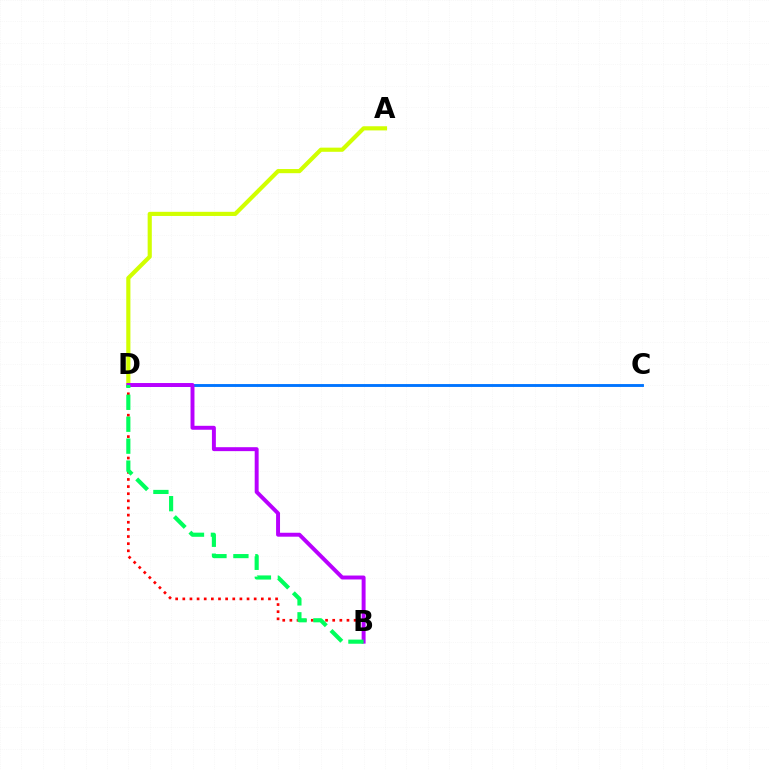{('C', 'D'): [{'color': '#0074ff', 'line_style': 'solid', 'thickness': 2.07}], ('B', 'D'): [{'color': '#ff0000', 'line_style': 'dotted', 'thickness': 1.94}, {'color': '#b900ff', 'line_style': 'solid', 'thickness': 2.84}, {'color': '#00ff5c', 'line_style': 'dashed', 'thickness': 2.98}], ('A', 'D'): [{'color': '#d1ff00', 'line_style': 'solid', 'thickness': 2.99}]}